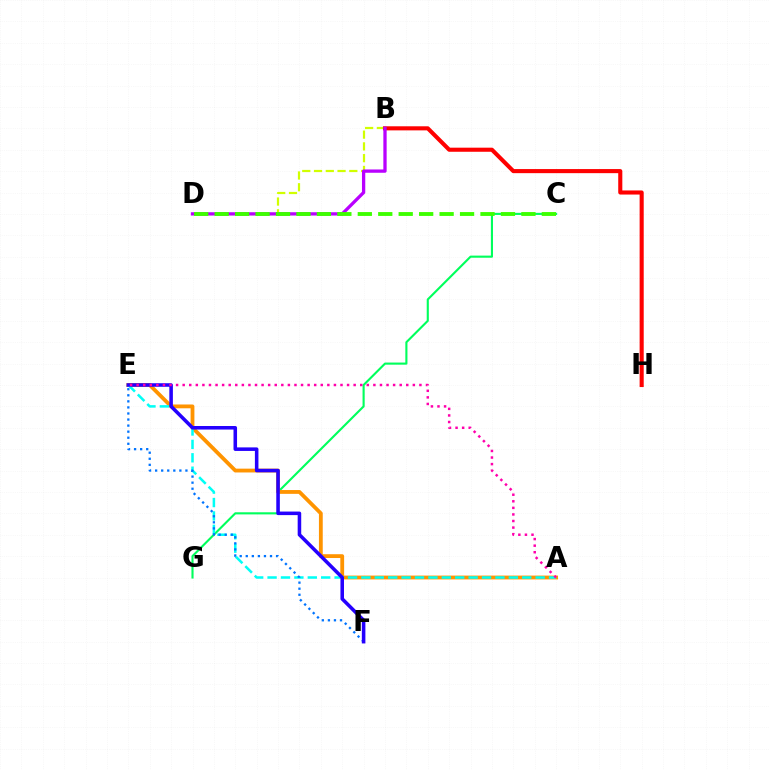{('B', 'D'): [{'color': '#d1ff00', 'line_style': 'dashed', 'thickness': 1.6}, {'color': '#b900ff', 'line_style': 'solid', 'thickness': 2.37}], ('C', 'G'): [{'color': '#00ff5c', 'line_style': 'solid', 'thickness': 1.53}], ('A', 'E'): [{'color': '#ff9400', 'line_style': 'solid', 'thickness': 2.74}, {'color': '#00fff6', 'line_style': 'dashed', 'thickness': 1.82}, {'color': '#ff00ac', 'line_style': 'dotted', 'thickness': 1.79}], ('B', 'H'): [{'color': '#ff0000', 'line_style': 'solid', 'thickness': 2.95}], ('E', 'F'): [{'color': '#0074ff', 'line_style': 'dotted', 'thickness': 1.65}, {'color': '#2500ff', 'line_style': 'solid', 'thickness': 2.55}], ('C', 'D'): [{'color': '#3dff00', 'line_style': 'dashed', 'thickness': 2.78}]}